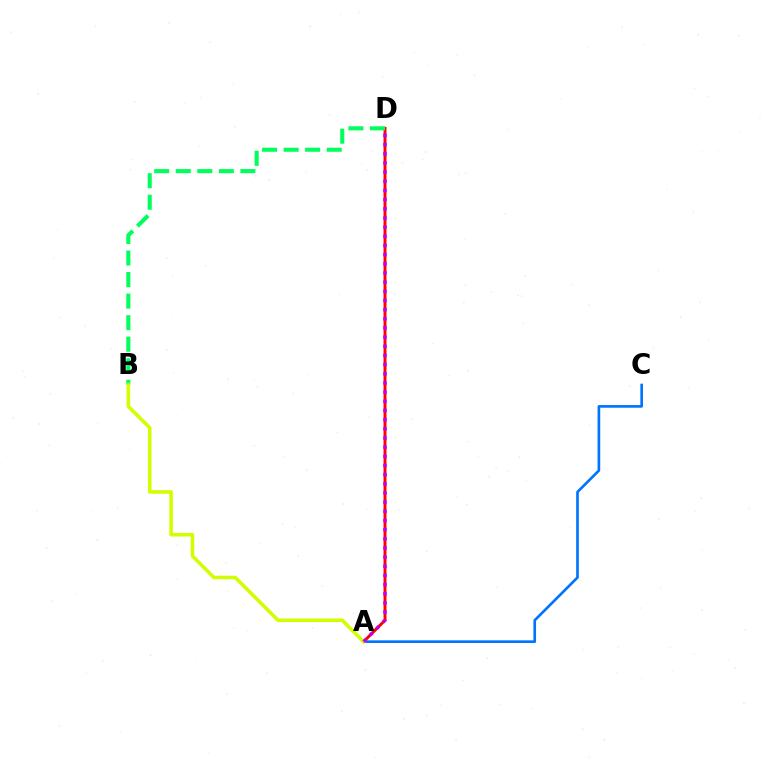{('A', 'C'): [{'color': '#0074ff', 'line_style': 'solid', 'thickness': 1.92}], ('A', 'D'): [{'color': '#ff0000', 'line_style': 'solid', 'thickness': 2.12}, {'color': '#b900ff', 'line_style': 'dotted', 'thickness': 2.49}], ('B', 'D'): [{'color': '#00ff5c', 'line_style': 'dashed', 'thickness': 2.93}], ('A', 'B'): [{'color': '#d1ff00', 'line_style': 'solid', 'thickness': 2.56}]}